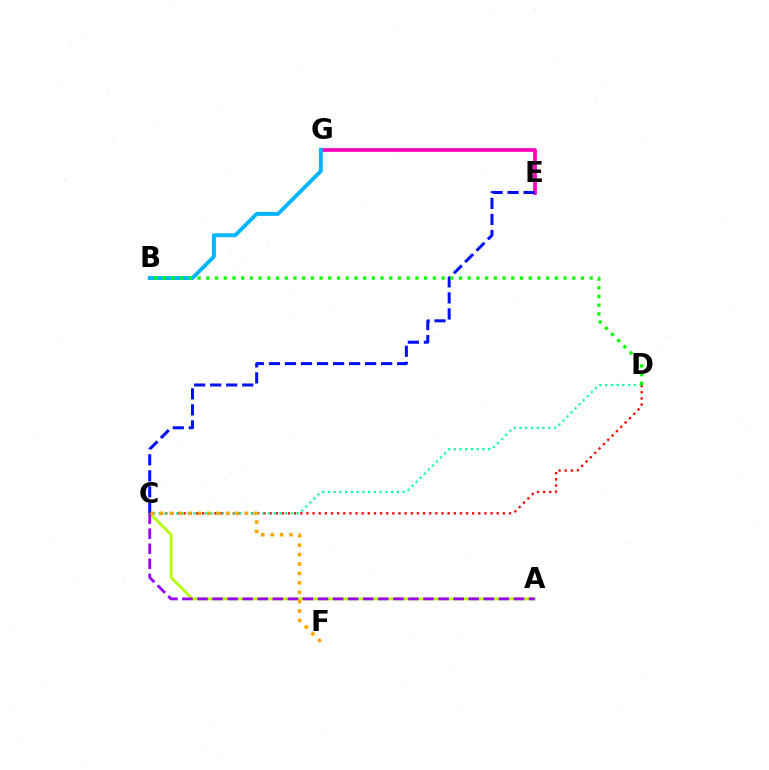{('A', 'C'): [{'color': '#b3ff00', 'line_style': 'solid', 'thickness': 2.01}, {'color': '#9b00ff', 'line_style': 'dashed', 'thickness': 2.05}], ('C', 'D'): [{'color': '#ff0000', 'line_style': 'dotted', 'thickness': 1.67}, {'color': '#00ff9d', 'line_style': 'dotted', 'thickness': 1.56}], ('E', 'G'): [{'color': '#ff00bd', 'line_style': 'solid', 'thickness': 2.69}], ('B', 'G'): [{'color': '#00b5ff', 'line_style': 'solid', 'thickness': 2.81}], ('C', 'E'): [{'color': '#0010ff', 'line_style': 'dashed', 'thickness': 2.18}], ('B', 'D'): [{'color': '#08ff00', 'line_style': 'dotted', 'thickness': 2.37}], ('C', 'F'): [{'color': '#ffa500', 'line_style': 'dotted', 'thickness': 2.56}]}